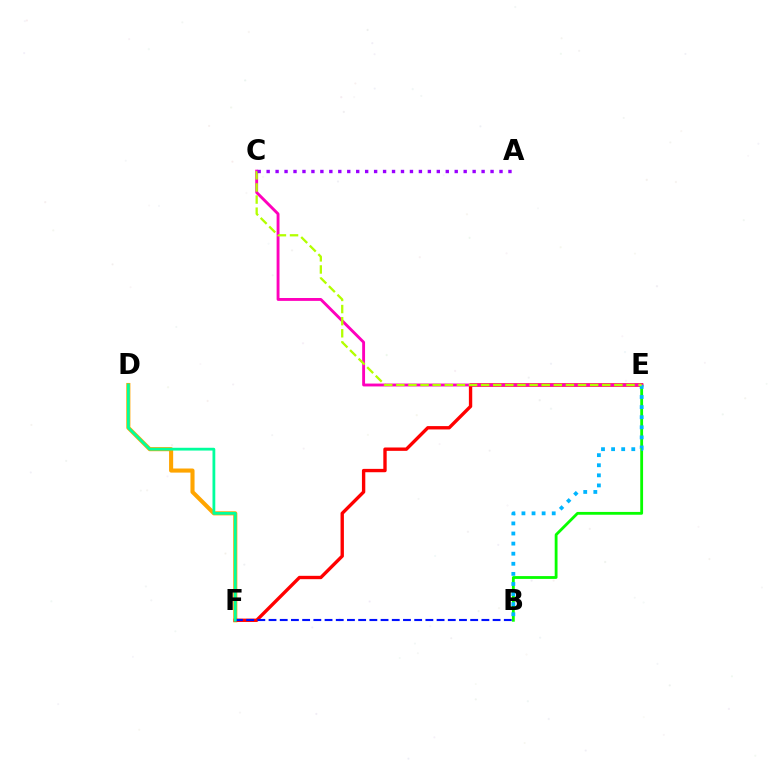{('D', 'F'): [{'color': '#ffa500', 'line_style': 'solid', 'thickness': 2.95}, {'color': '#00ff9d', 'line_style': 'solid', 'thickness': 2.01}], ('B', 'E'): [{'color': '#08ff00', 'line_style': 'solid', 'thickness': 2.03}, {'color': '#00b5ff', 'line_style': 'dotted', 'thickness': 2.74}], ('E', 'F'): [{'color': '#ff0000', 'line_style': 'solid', 'thickness': 2.42}], ('C', 'E'): [{'color': '#ff00bd', 'line_style': 'solid', 'thickness': 2.07}, {'color': '#b3ff00', 'line_style': 'dashed', 'thickness': 1.65}], ('B', 'F'): [{'color': '#0010ff', 'line_style': 'dashed', 'thickness': 1.52}], ('A', 'C'): [{'color': '#9b00ff', 'line_style': 'dotted', 'thickness': 2.43}]}